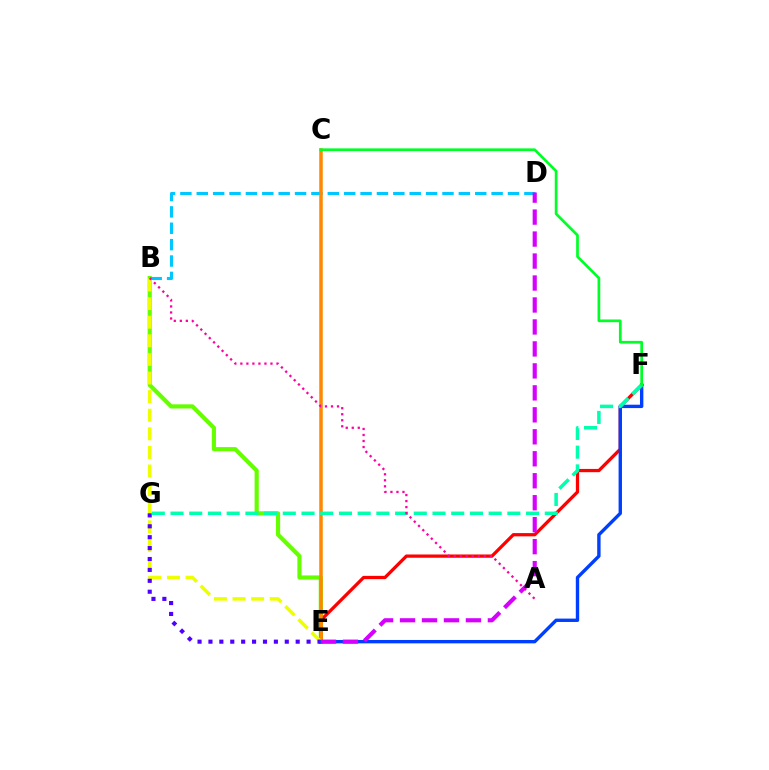{('B', 'E'): [{'color': '#66ff00', 'line_style': 'solid', 'thickness': 2.99}, {'color': '#eeff00', 'line_style': 'dashed', 'thickness': 2.53}], ('B', 'D'): [{'color': '#00c7ff', 'line_style': 'dashed', 'thickness': 2.23}], ('E', 'F'): [{'color': '#ff0000', 'line_style': 'solid', 'thickness': 2.35}, {'color': '#003fff', 'line_style': 'solid', 'thickness': 2.43}], ('C', 'E'): [{'color': '#ff8800', 'line_style': 'solid', 'thickness': 2.53}], ('E', 'G'): [{'color': '#4f00ff', 'line_style': 'dotted', 'thickness': 2.96}], ('F', 'G'): [{'color': '#00ffaf', 'line_style': 'dashed', 'thickness': 2.54}], ('D', 'E'): [{'color': '#d600ff', 'line_style': 'dashed', 'thickness': 2.98}], ('C', 'F'): [{'color': '#00ff27', 'line_style': 'solid', 'thickness': 1.95}], ('A', 'B'): [{'color': '#ff00a0', 'line_style': 'dotted', 'thickness': 1.64}]}